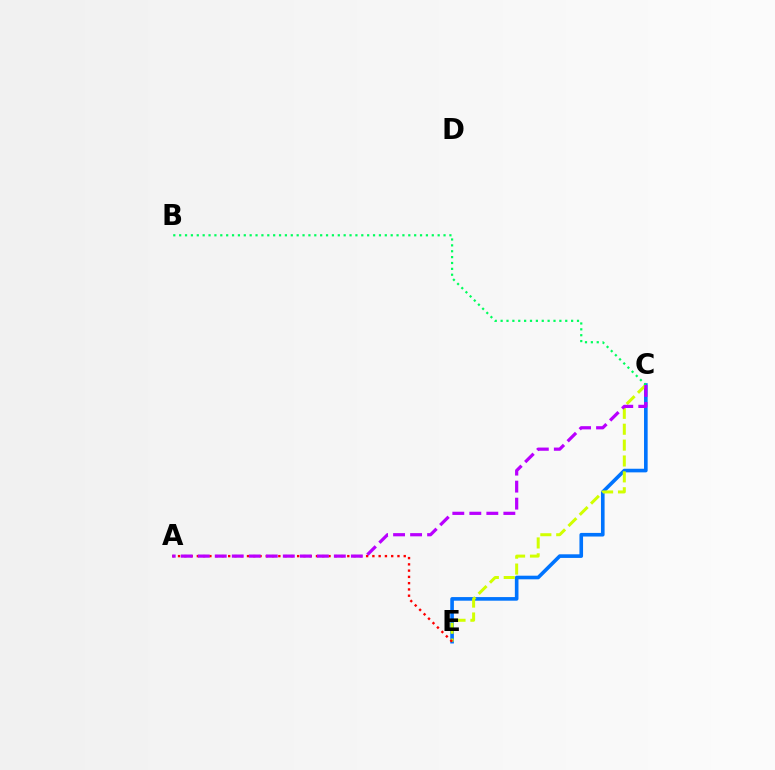{('C', 'E'): [{'color': '#0074ff', 'line_style': 'solid', 'thickness': 2.61}, {'color': '#d1ff00', 'line_style': 'dashed', 'thickness': 2.16}], ('A', 'E'): [{'color': '#ff0000', 'line_style': 'dotted', 'thickness': 1.7}], ('B', 'C'): [{'color': '#00ff5c', 'line_style': 'dotted', 'thickness': 1.6}], ('A', 'C'): [{'color': '#b900ff', 'line_style': 'dashed', 'thickness': 2.31}]}